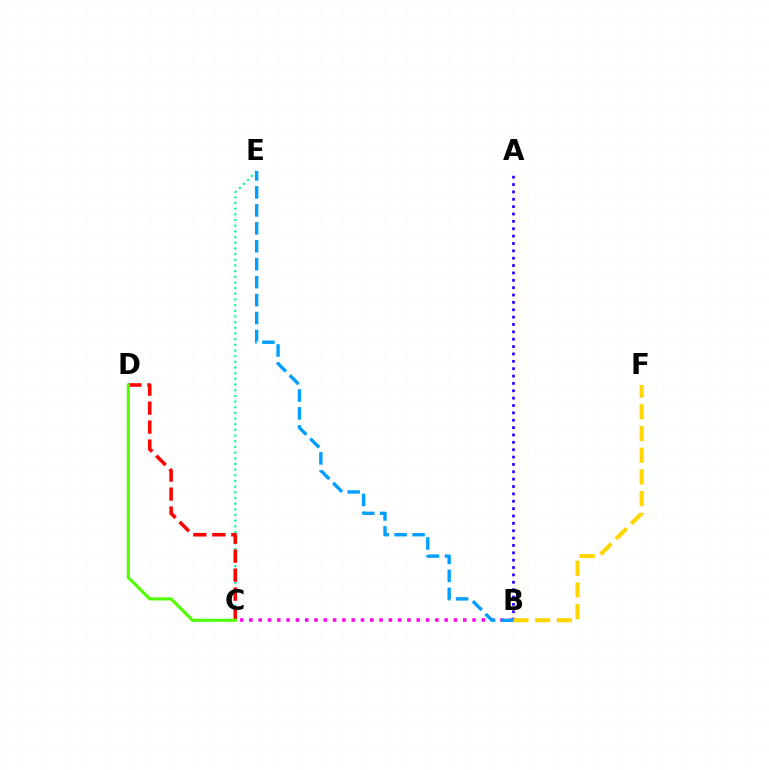{('C', 'E'): [{'color': '#00ff86', 'line_style': 'dotted', 'thickness': 1.54}], ('A', 'B'): [{'color': '#3700ff', 'line_style': 'dotted', 'thickness': 2.0}], ('C', 'D'): [{'color': '#ff0000', 'line_style': 'dashed', 'thickness': 2.58}, {'color': '#4fff00', 'line_style': 'solid', 'thickness': 2.24}], ('B', 'C'): [{'color': '#ff00ed', 'line_style': 'dotted', 'thickness': 2.53}], ('B', 'F'): [{'color': '#ffd500', 'line_style': 'dashed', 'thickness': 2.95}], ('B', 'E'): [{'color': '#009eff', 'line_style': 'dashed', 'thickness': 2.44}]}